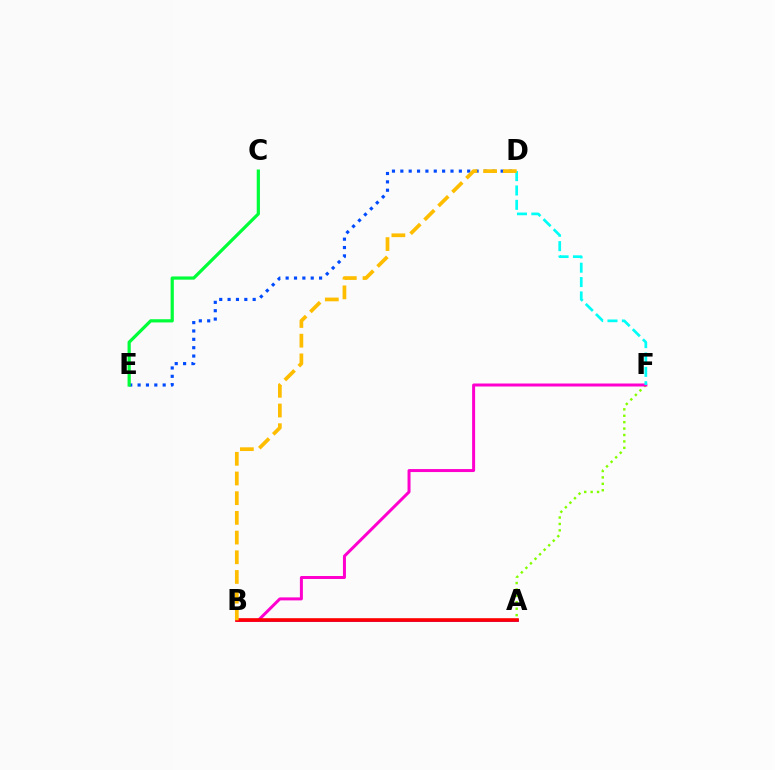{('A', 'F'): [{'color': '#84ff00', 'line_style': 'dotted', 'thickness': 1.74}], ('D', 'E'): [{'color': '#004bff', 'line_style': 'dotted', 'thickness': 2.27}], ('A', 'B'): [{'color': '#7200ff', 'line_style': 'solid', 'thickness': 1.91}, {'color': '#ff0000', 'line_style': 'solid', 'thickness': 2.6}], ('B', 'F'): [{'color': '#ff00cf', 'line_style': 'solid', 'thickness': 2.16}], ('D', 'F'): [{'color': '#00fff6', 'line_style': 'dashed', 'thickness': 1.95}], ('B', 'D'): [{'color': '#ffbd00', 'line_style': 'dashed', 'thickness': 2.68}], ('C', 'E'): [{'color': '#00ff39', 'line_style': 'solid', 'thickness': 2.31}]}